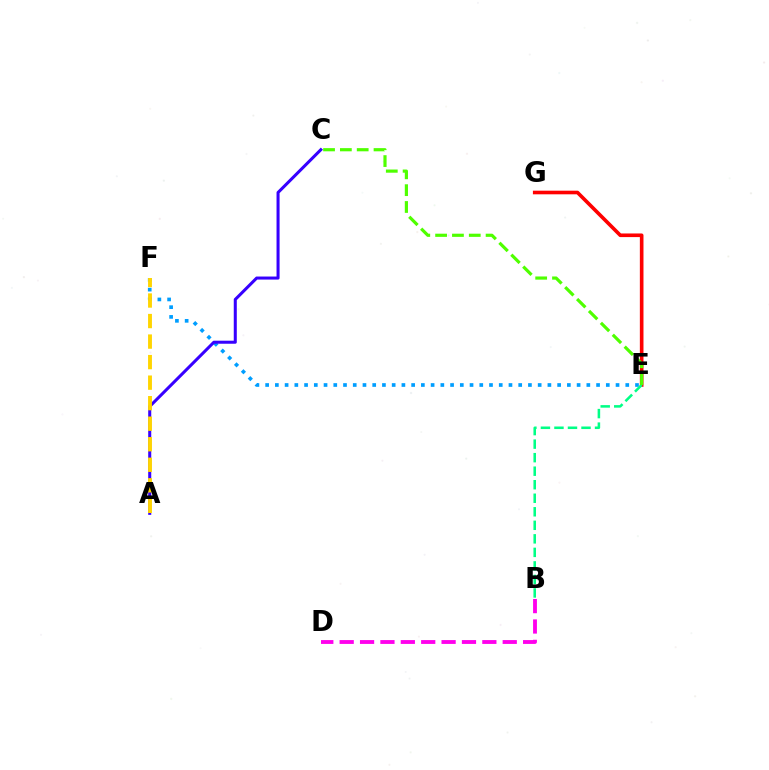{('E', 'G'): [{'color': '#ff0000', 'line_style': 'solid', 'thickness': 2.61}], ('B', 'D'): [{'color': '#ff00ed', 'line_style': 'dashed', 'thickness': 2.77}], ('E', 'F'): [{'color': '#009eff', 'line_style': 'dotted', 'thickness': 2.64}], ('A', 'C'): [{'color': '#3700ff', 'line_style': 'solid', 'thickness': 2.19}], ('B', 'E'): [{'color': '#00ff86', 'line_style': 'dashed', 'thickness': 1.84}], ('A', 'F'): [{'color': '#ffd500', 'line_style': 'dashed', 'thickness': 2.79}], ('C', 'E'): [{'color': '#4fff00', 'line_style': 'dashed', 'thickness': 2.29}]}